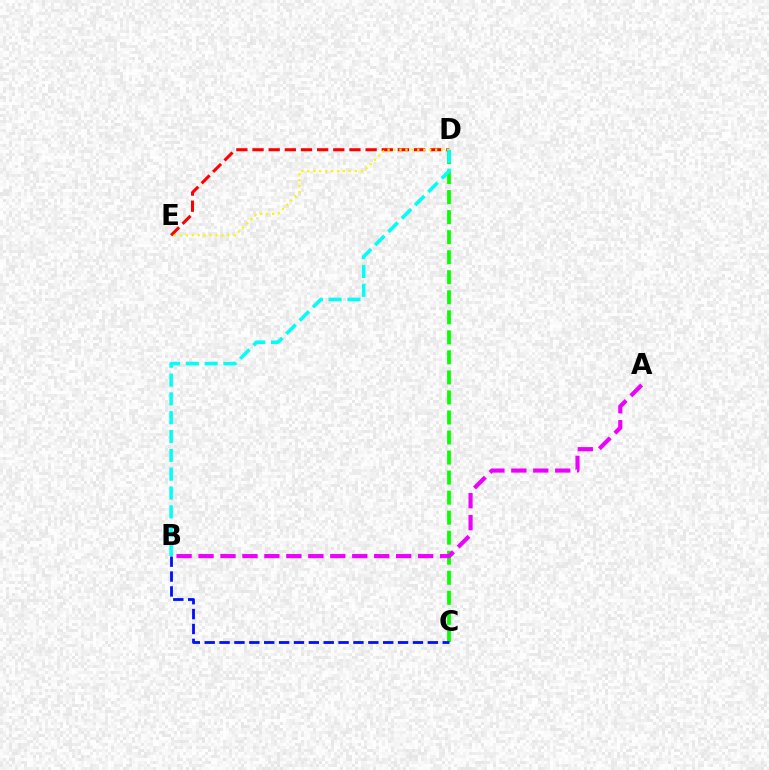{('C', 'D'): [{'color': '#08ff00', 'line_style': 'dashed', 'thickness': 2.72}], ('D', 'E'): [{'color': '#ff0000', 'line_style': 'dashed', 'thickness': 2.19}, {'color': '#fcf500', 'line_style': 'dotted', 'thickness': 1.62}], ('B', 'C'): [{'color': '#0010ff', 'line_style': 'dashed', 'thickness': 2.02}], ('A', 'B'): [{'color': '#ee00ff', 'line_style': 'dashed', 'thickness': 2.98}], ('B', 'D'): [{'color': '#00fff6', 'line_style': 'dashed', 'thickness': 2.56}]}